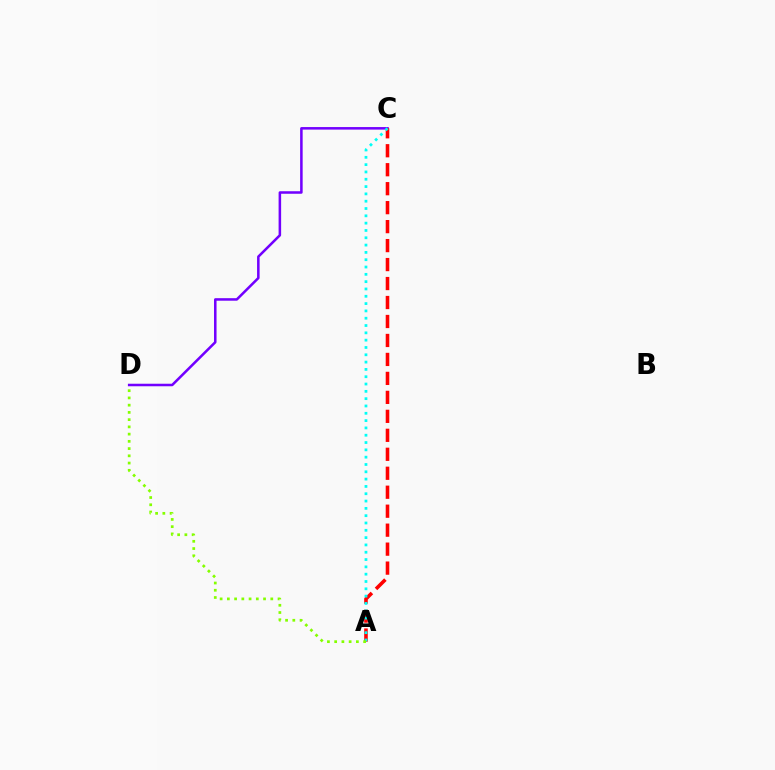{('C', 'D'): [{'color': '#7200ff', 'line_style': 'solid', 'thickness': 1.82}], ('A', 'C'): [{'color': '#ff0000', 'line_style': 'dashed', 'thickness': 2.58}, {'color': '#00fff6', 'line_style': 'dotted', 'thickness': 1.99}], ('A', 'D'): [{'color': '#84ff00', 'line_style': 'dotted', 'thickness': 1.97}]}